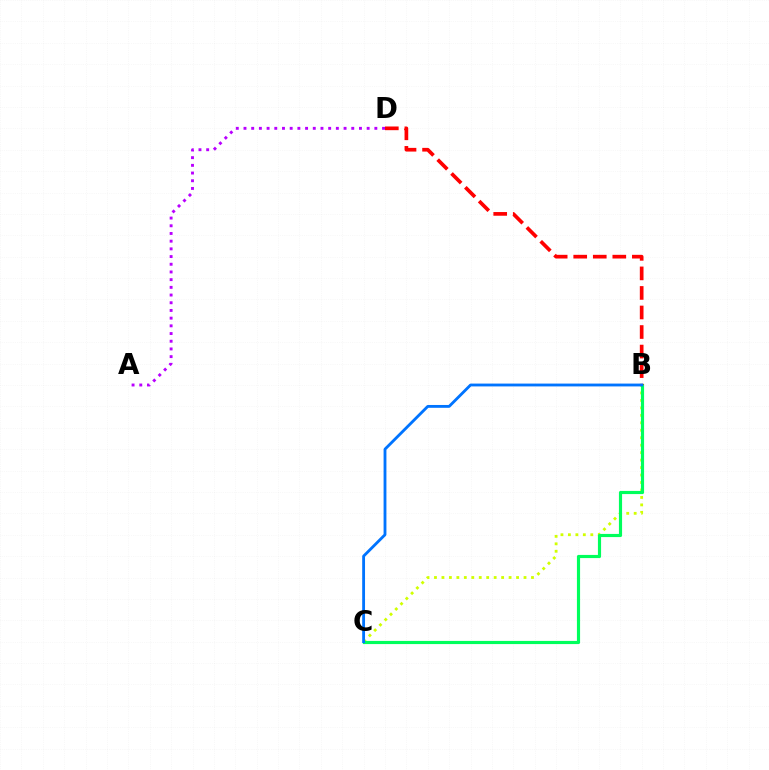{('B', 'C'): [{'color': '#d1ff00', 'line_style': 'dotted', 'thickness': 2.03}, {'color': '#00ff5c', 'line_style': 'solid', 'thickness': 2.27}, {'color': '#0074ff', 'line_style': 'solid', 'thickness': 2.04}], ('A', 'D'): [{'color': '#b900ff', 'line_style': 'dotted', 'thickness': 2.09}], ('B', 'D'): [{'color': '#ff0000', 'line_style': 'dashed', 'thickness': 2.66}]}